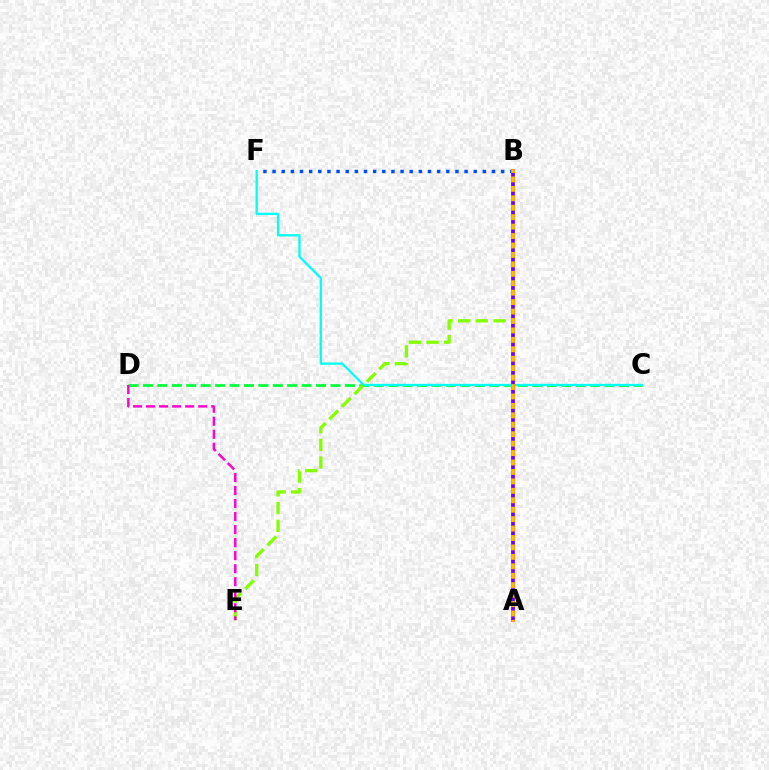{('C', 'D'): [{'color': '#00ff39', 'line_style': 'dashed', 'thickness': 1.96}], ('C', 'F'): [{'color': '#00fff6', 'line_style': 'solid', 'thickness': 1.65}], ('B', 'F'): [{'color': '#004bff', 'line_style': 'dotted', 'thickness': 2.48}], ('B', 'E'): [{'color': '#84ff00', 'line_style': 'dashed', 'thickness': 2.4}], ('A', 'B'): [{'color': '#ff0000', 'line_style': 'solid', 'thickness': 2.69}, {'color': '#ffbd00', 'line_style': 'solid', 'thickness': 2.57}, {'color': '#7200ff', 'line_style': 'dotted', 'thickness': 2.56}], ('D', 'E'): [{'color': '#ff00cf', 'line_style': 'dashed', 'thickness': 1.77}]}